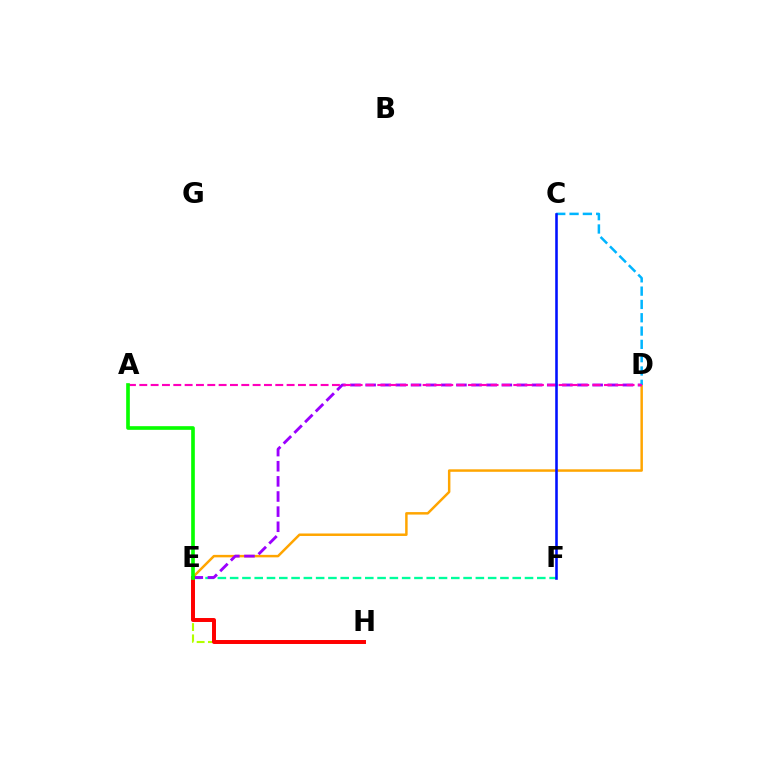{('E', 'F'): [{'color': '#00ff9d', 'line_style': 'dashed', 'thickness': 1.67}], ('D', 'E'): [{'color': '#ffa500', 'line_style': 'solid', 'thickness': 1.79}, {'color': '#9b00ff', 'line_style': 'dashed', 'thickness': 2.06}], ('E', 'H'): [{'color': '#b3ff00', 'line_style': 'dashed', 'thickness': 1.53}, {'color': '#ff0000', 'line_style': 'solid', 'thickness': 2.85}], ('C', 'D'): [{'color': '#00b5ff', 'line_style': 'dashed', 'thickness': 1.81}], ('C', 'F'): [{'color': '#0010ff', 'line_style': 'solid', 'thickness': 1.86}], ('A', 'D'): [{'color': '#ff00bd', 'line_style': 'dashed', 'thickness': 1.54}], ('A', 'E'): [{'color': '#08ff00', 'line_style': 'solid', 'thickness': 2.63}]}